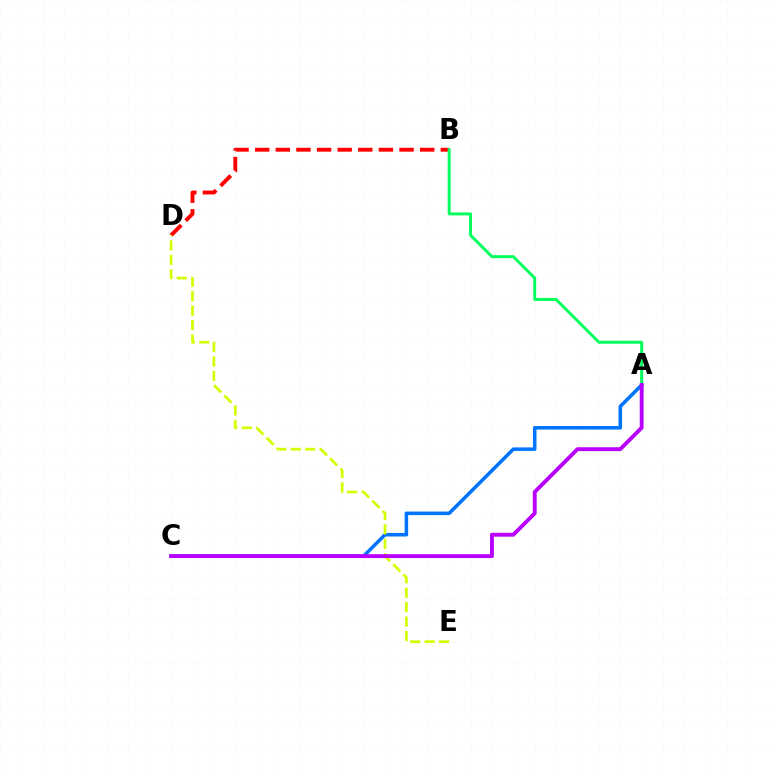{('B', 'D'): [{'color': '#ff0000', 'line_style': 'dashed', 'thickness': 2.8}], ('A', 'C'): [{'color': '#0074ff', 'line_style': 'solid', 'thickness': 2.54}, {'color': '#b900ff', 'line_style': 'solid', 'thickness': 2.79}], ('A', 'B'): [{'color': '#00ff5c', 'line_style': 'solid', 'thickness': 2.12}], ('D', 'E'): [{'color': '#d1ff00', 'line_style': 'dashed', 'thickness': 1.96}]}